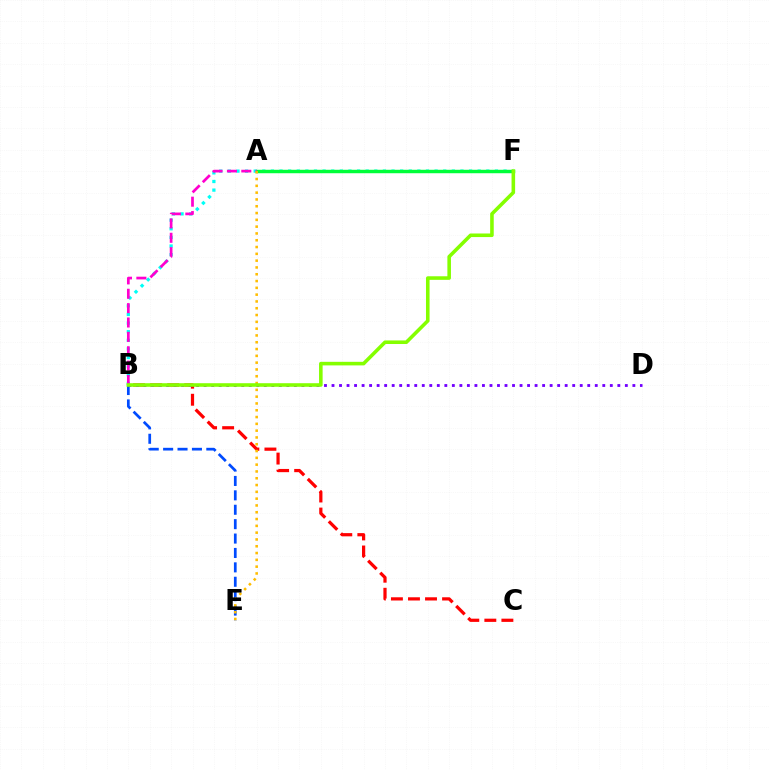{('B', 'F'): [{'color': '#00fff6', 'line_style': 'dotted', 'thickness': 2.34}, {'color': '#84ff00', 'line_style': 'solid', 'thickness': 2.58}], ('A', 'F'): [{'color': '#00ff39', 'line_style': 'solid', 'thickness': 2.48}], ('B', 'C'): [{'color': '#ff0000', 'line_style': 'dashed', 'thickness': 2.32}], ('B', 'D'): [{'color': '#7200ff', 'line_style': 'dotted', 'thickness': 2.04}], ('B', 'E'): [{'color': '#004bff', 'line_style': 'dashed', 'thickness': 1.96}], ('A', 'B'): [{'color': '#ff00cf', 'line_style': 'dashed', 'thickness': 1.95}], ('A', 'E'): [{'color': '#ffbd00', 'line_style': 'dotted', 'thickness': 1.85}]}